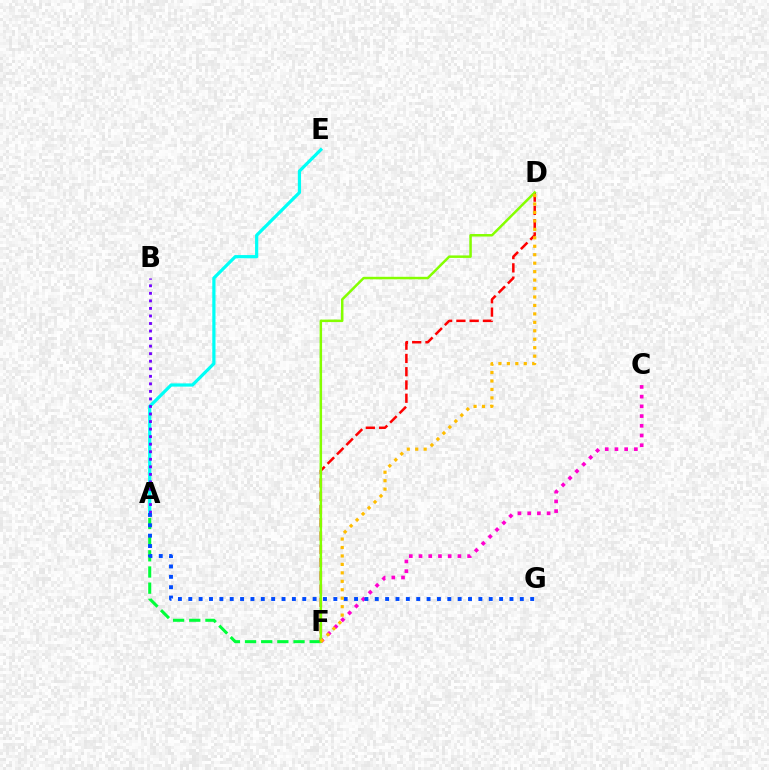{('A', 'F'): [{'color': '#00ff39', 'line_style': 'dashed', 'thickness': 2.2}], ('D', 'F'): [{'color': '#ff0000', 'line_style': 'dashed', 'thickness': 1.8}, {'color': '#84ff00', 'line_style': 'solid', 'thickness': 1.8}, {'color': '#ffbd00', 'line_style': 'dotted', 'thickness': 2.3}], ('A', 'E'): [{'color': '#00fff6', 'line_style': 'solid', 'thickness': 2.31}], ('A', 'B'): [{'color': '#7200ff', 'line_style': 'dotted', 'thickness': 2.05}], ('C', 'F'): [{'color': '#ff00cf', 'line_style': 'dotted', 'thickness': 2.64}], ('A', 'G'): [{'color': '#004bff', 'line_style': 'dotted', 'thickness': 2.81}]}